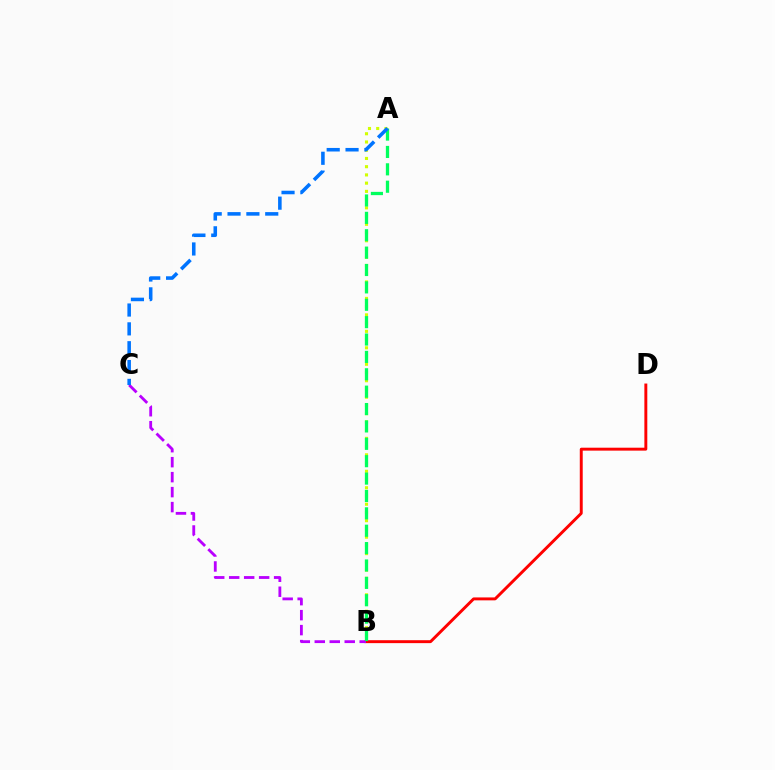{('A', 'B'): [{'color': '#d1ff00', 'line_style': 'dotted', 'thickness': 2.24}, {'color': '#00ff5c', 'line_style': 'dashed', 'thickness': 2.36}], ('B', 'D'): [{'color': '#ff0000', 'line_style': 'solid', 'thickness': 2.11}], ('B', 'C'): [{'color': '#b900ff', 'line_style': 'dashed', 'thickness': 2.03}], ('A', 'C'): [{'color': '#0074ff', 'line_style': 'dashed', 'thickness': 2.56}]}